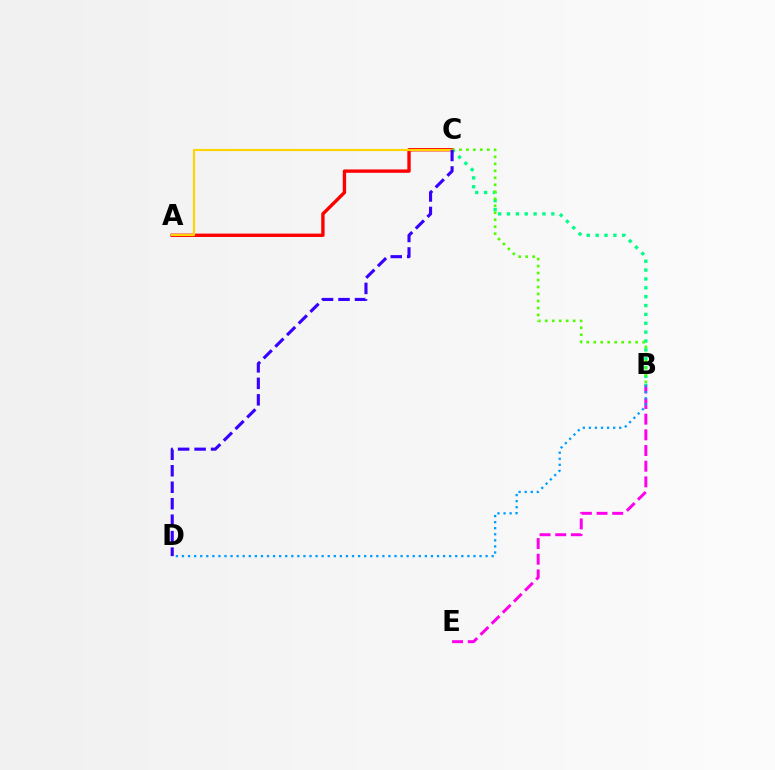{('B', 'C'): [{'color': '#00ff86', 'line_style': 'dotted', 'thickness': 2.41}, {'color': '#4fff00', 'line_style': 'dotted', 'thickness': 1.9}], ('A', 'C'): [{'color': '#ff0000', 'line_style': 'solid', 'thickness': 2.43}, {'color': '#ffd500', 'line_style': 'solid', 'thickness': 1.55}], ('B', 'E'): [{'color': '#ff00ed', 'line_style': 'dashed', 'thickness': 2.13}], ('B', 'D'): [{'color': '#009eff', 'line_style': 'dotted', 'thickness': 1.65}], ('C', 'D'): [{'color': '#3700ff', 'line_style': 'dashed', 'thickness': 2.24}]}